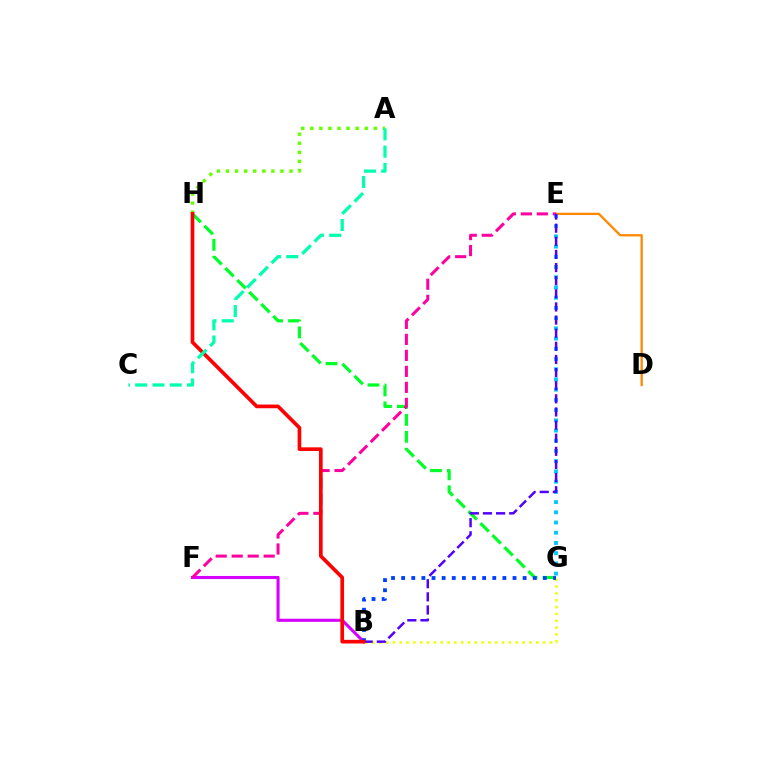{('B', 'F'): [{'color': '#d600ff', 'line_style': 'solid', 'thickness': 2.22}], ('D', 'E'): [{'color': '#ff8800', 'line_style': 'solid', 'thickness': 1.65}], ('E', 'G'): [{'color': '#00c7ff', 'line_style': 'dotted', 'thickness': 2.78}], ('G', 'H'): [{'color': '#00ff27', 'line_style': 'dashed', 'thickness': 2.3}], ('A', 'H'): [{'color': '#66ff00', 'line_style': 'dotted', 'thickness': 2.47}], ('E', 'F'): [{'color': '#ff00a0', 'line_style': 'dashed', 'thickness': 2.17}], ('B', 'G'): [{'color': '#eeff00', 'line_style': 'dotted', 'thickness': 1.86}, {'color': '#003fff', 'line_style': 'dotted', 'thickness': 2.75}], ('B', 'E'): [{'color': '#4f00ff', 'line_style': 'dashed', 'thickness': 1.78}], ('B', 'H'): [{'color': '#ff0000', 'line_style': 'solid', 'thickness': 2.64}], ('A', 'C'): [{'color': '#00ffaf', 'line_style': 'dashed', 'thickness': 2.35}]}